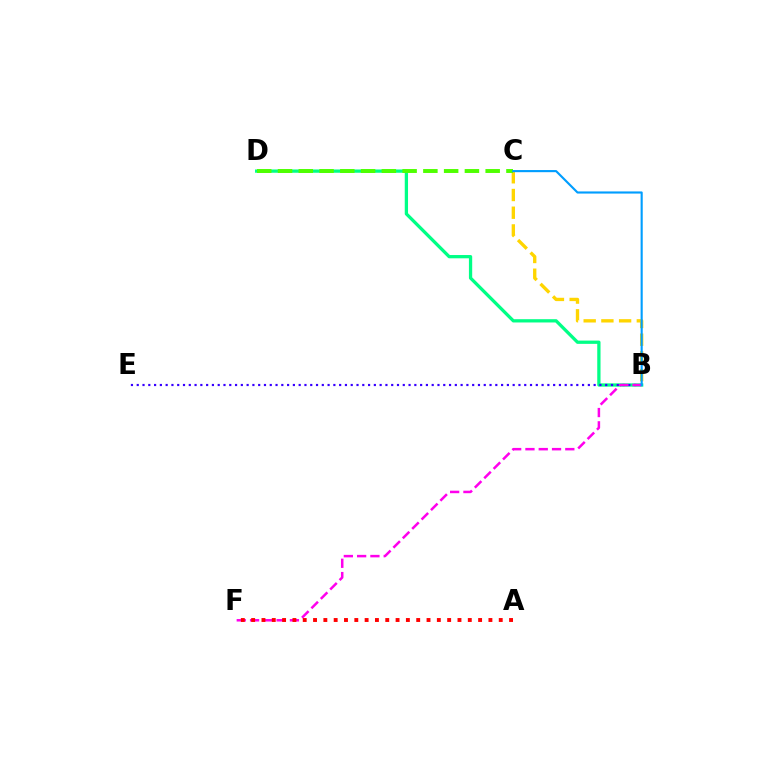{('B', 'C'): [{'color': '#ffd500', 'line_style': 'dashed', 'thickness': 2.41}, {'color': '#009eff', 'line_style': 'solid', 'thickness': 1.53}], ('B', 'D'): [{'color': '#00ff86', 'line_style': 'solid', 'thickness': 2.36}], ('B', 'E'): [{'color': '#3700ff', 'line_style': 'dotted', 'thickness': 1.57}], ('C', 'D'): [{'color': '#4fff00', 'line_style': 'dashed', 'thickness': 2.82}], ('B', 'F'): [{'color': '#ff00ed', 'line_style': 'dashed', 'thickness': 1.81}], ('A', 'F'): [{'color': '#ff0000', 'line_style': 'dotted', 'thickness': 2.8}]}